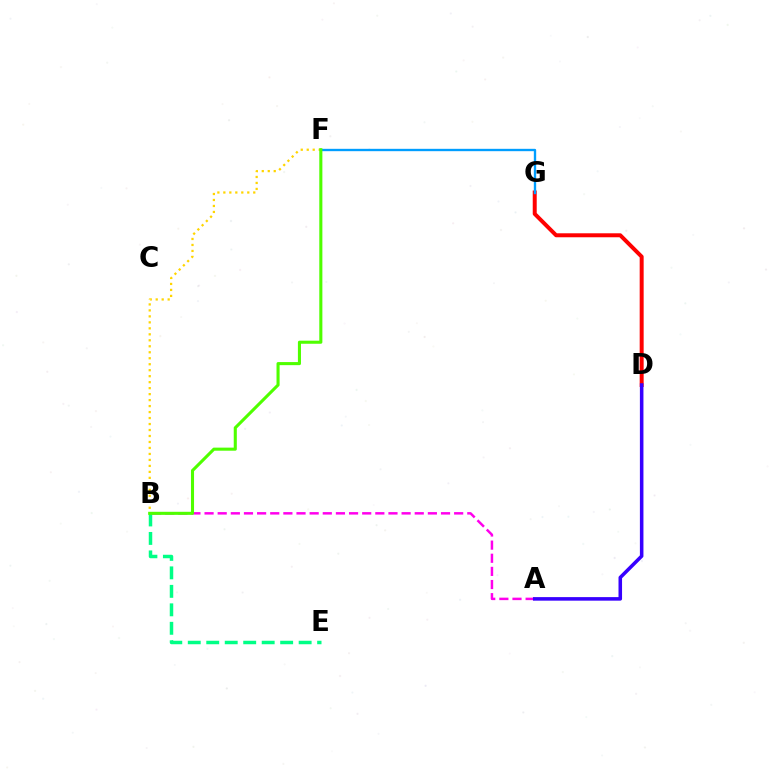{('D', 'G'): [{'color': '#ff0000', 'line_style': 'solid', 'thickness': 2.86}], ('F', 'G'): [{'color': '#009eff', 'line_style': 'solid', 'thickness': 1.69}], ('A', 'B'): [{'color': '#ff00ed', 'line_style': 'dashed', 'thickness': 1.78}], ('A', 'D'): [{'color': '#3700ff', 'line_style': 'solid', 'thickness': 2.56}], ('B', 'F'): [{'color': '#ffd500', 'line_style': 'dotted', 'thickness': 1.63}, {'color': '#4fff00', 'line_style': 'solid', 'thickness': 2.22}], ('B', 'E'): [{'color': '#00ff86', 'line_style': 'dashed', 'thickness': 2.51}]}